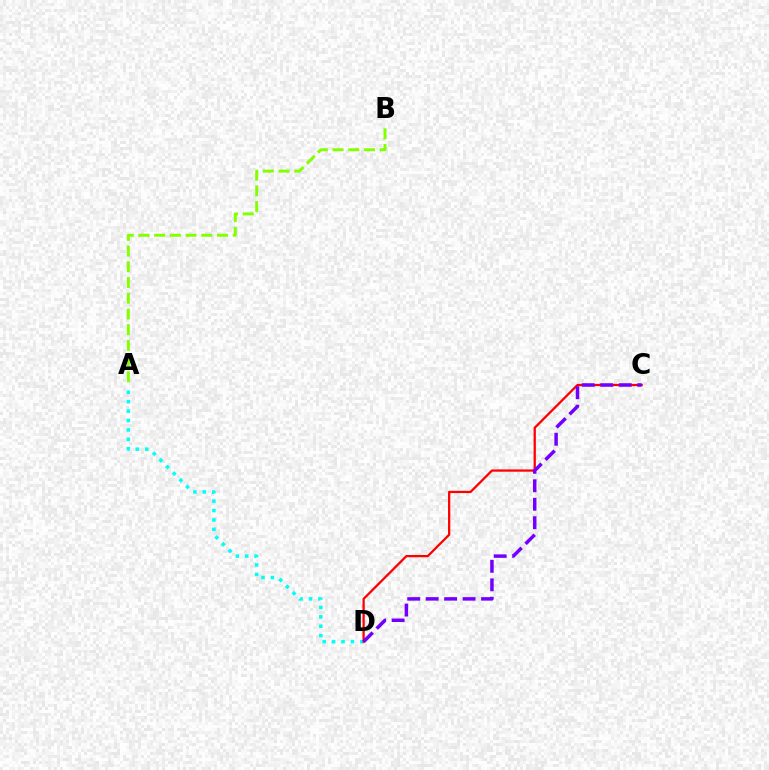{('A', 'B'): [{'color': '#84ff00', 'line_style': 'dashed', 'thickness': 2.13}], ('A', 'D'): [{'color': '#00fff6', 'line_style': 'dotted', 'thickness': 2.56}], ('C', 'D'): [{'color': '#ff0000', 'line_style': 'solid', 'thickness': 1.64}, {'color': '#7200ff', 'line_style': 'dashed', 'thickness': 2.51}]}